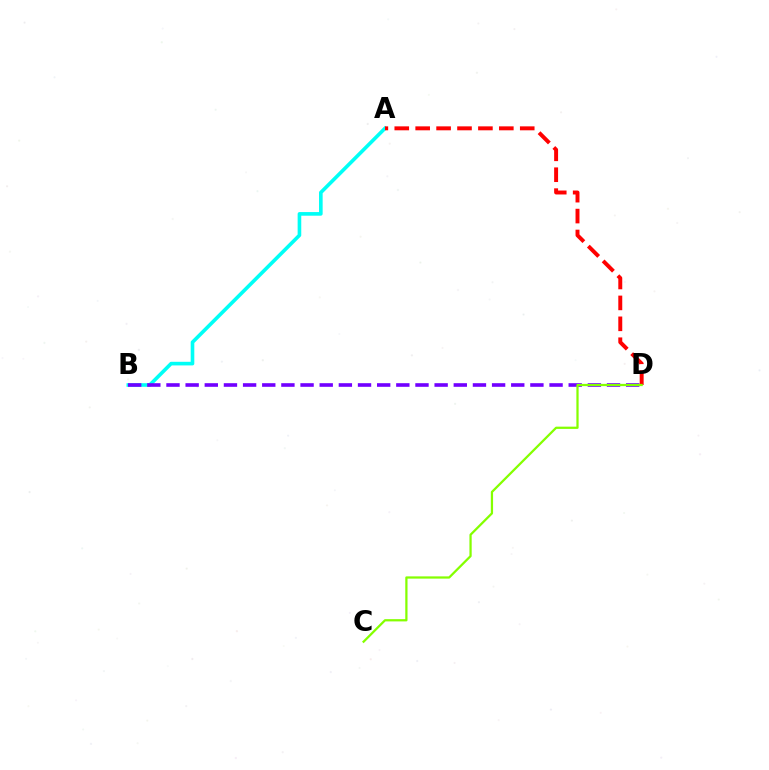{('A', 'B'): [{'color': '#00fff6', 'line_style': 'solid', 'thickness': 2.61}], ('B', 'D'): [{'color': '#7200ff', 'line_style': 'dashed', 'thickness': 2.6}], ('A', 'D'): [{'color': '#ff0000', 'line_style': 'dashed', 'thickness': 2.84}], ('C', 'D'): [{'color': '#84ff00', 'line_style': 'solid', 'thickness': 1.62}]}